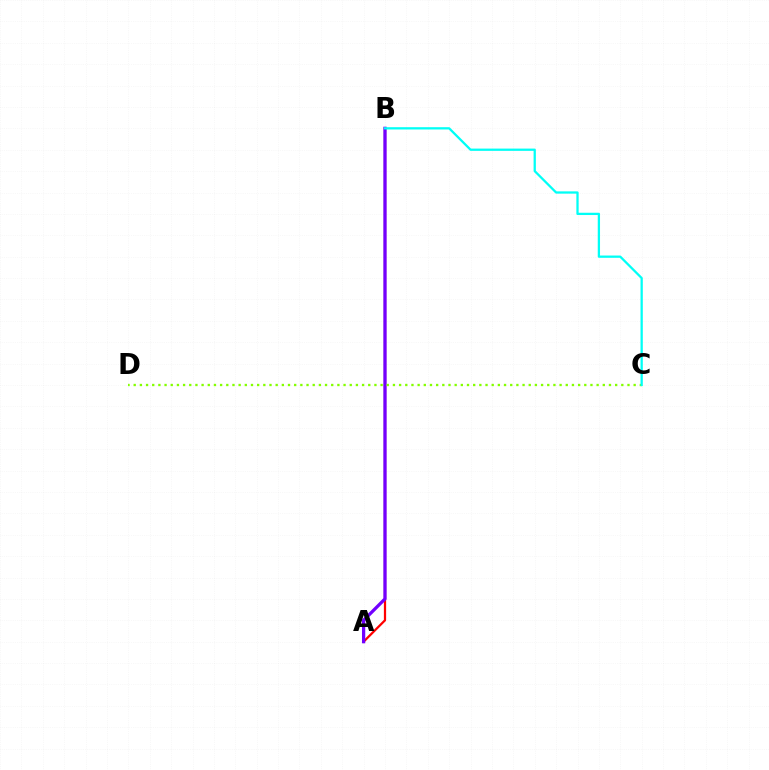{('A', 'B'): [{'color': '#ff0000', 'line_style': 'solid', 'thickness': 1.61}, {'color': '#7200ff', 'line_style': 'solid', 'thickness': 2.34}], ('C', 'D'): [{'color': '#84ff00', 'line_style': 'dotted', 'thickness': 1.68}], ('B', 'C'): [{'color': '#00fff6', 'line_style': 'solid', 'thickness': 1.64}]}